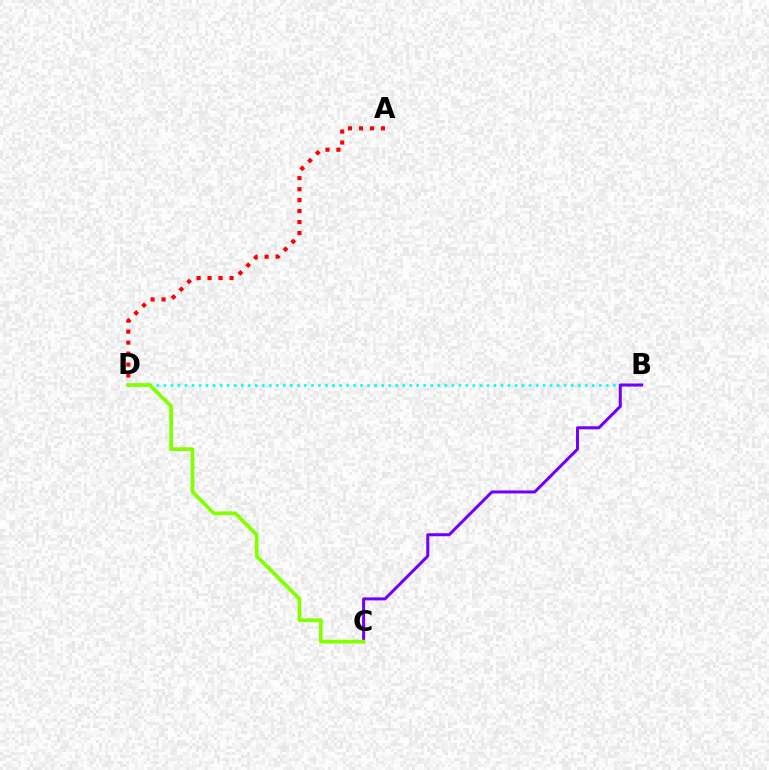{('B', 'D'): [{'color': '#00fff6', 'line_style': 'dotted', 'thickness': 1.91}], ('B', 'C'): [{'color': '#7200ff', 'line_style': 'solid', 'thickness': 2.18}], ('A', 'D'): [{'color': '#ff0000', 'line_style': 'dotted', 'thickness': 2.98}], ('C', 'D'): [{'color': '#84ff00', 'line_style': 'solid', 'thickness': 2.69}]}